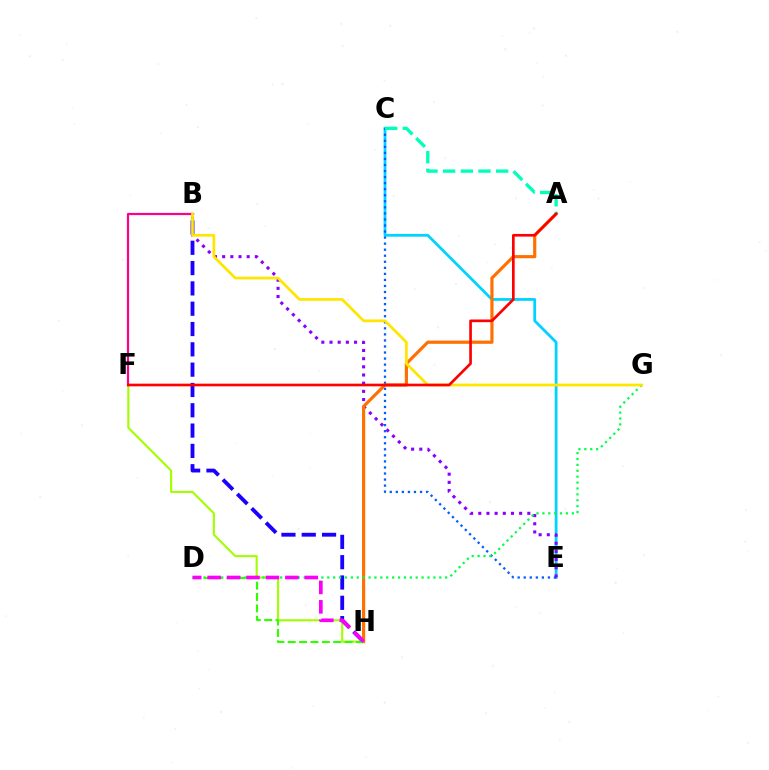{('F', 'H'): [{'color': '#a2ff00', 'line_style': 'solid', 'thickness': 1.53}], ('C', 'E'): [{'color': '#00d3ff', 'line_style': 'solid', 'thickness': 2.0}, {'color': '#005dff', 'line_style': 'dotted', 'thickness': 1.64}], ('B', 'H'): [{'color': '#1900ff', 'line_style': 'dashed', 'thickness': 2.76}], ('B', 'E'): [{'color': '#8a00ff', 'line_style': 'dotted', 'thickness': 2.22}], ('B', 'F'): [{'color': '#ff0088', 'line_style': 'solid', 'thickness': 1.59}], ('A', 'H'): [{'color': '#ff7000', 'line_style': 'solid', 'thickness': 2.28}], ('D', 'G'): [{'color': '#00ff45', 'line_style': 'dotted', 'thickness': 1.6}], ('D', 'H'): [{'color': '#31ff00', 'line_style': 'dashed', 'thickness': 1.55}, {'color': '#fa00f9', 'line_style': 'dashed', 'thickness': 2.64}], ('A', 'C'): [{'color': '#00ffbb', 'line_style': 'dashed', 'thickness': 2.4}], ('B', 'G'): [{'color': '#ffe600', 'line_style': 'solid', 'thickness': 1.97}], ('A', 'F'): [{'color': '#ff0000', 'line_style': 'solid', 'thickness': 1.92}]}